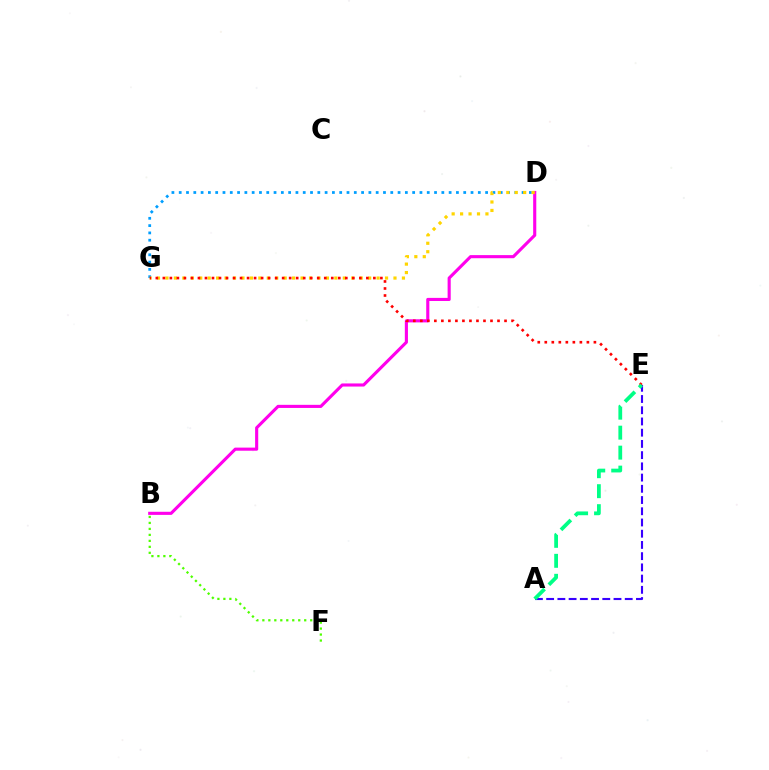{('B', 'D'): [{'color': '#ff00ed', 'line_style': 'solid', 'thickness': 2.24}], ('A', 'E'): [{'color': '#3700ff', 'line_style': 'dashed', 'thickness': 1.52}, {'color': '#00ff86', 'line_style': 'dashed', 'thickness': 2.71}], ('D', 'G'): [{'color': '#009eff', 'line_style': 'dotted', 'thickness': 1.98}, {'color': '#ffd500', 'line_style': 'dotted', 'thickness': 2.29}], ('E', 'G'): [{'color': '#ff0000', 'line_style': 'dotted', 'thickness': 1.91}], ('B', 'F'): [{'color': '#4fff00', 'line_style': 'dotted', 'thickness': 1.62}]}